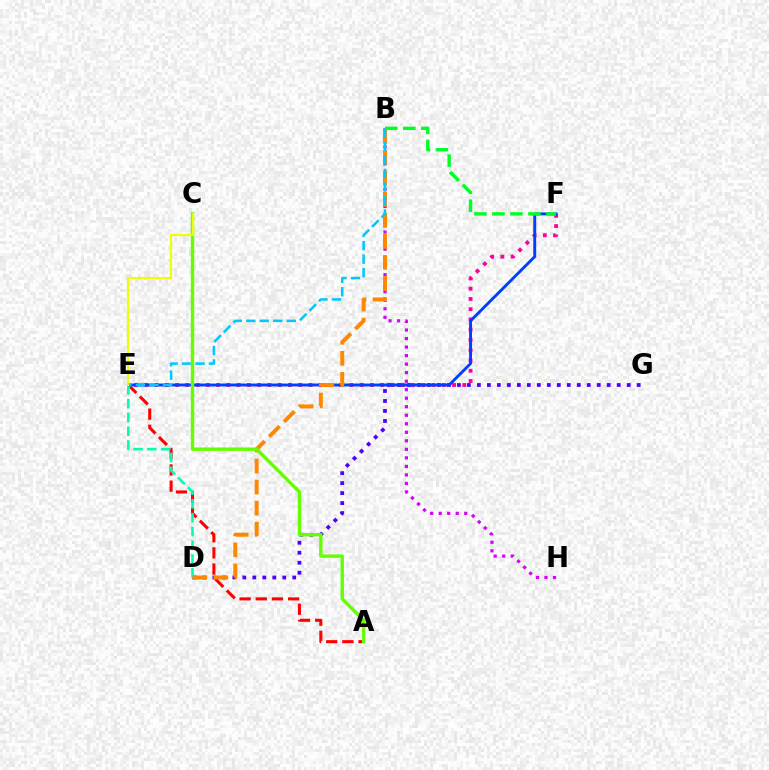{('D', 'G'): [{'color': '#4f00ff', 'line_style': 'dotted', 'thickness': 2.71}], ('E', 'F'): [{'color': '#ff00a0', 'line_style': 'dotted', 'thickness': 2.79}, {'color': '#003fff', 'line_style': 'solid', 'thickness': 2.09}], ('A', 'E'): [{'color': '#ff0000', 'line_style': 'dashed', 'thickness': 2.2}], ('B', 'H'): [{'color': '#d600ff', 'line_style': 'dotted', 'thickness': 2.32}], ('D', 'E'): [{'color': '#00ffaf', 'line_style': 'dashed', 'thickness': 1.88}], ('B', 'D'): [{'color': '#ff8800', 'line_style': 'dashed', 'thickness': 2.86}], ('B', 'E'): [{'color': '#00c7ff', 'line_style': 'dashed', 'thickness': 1.83}], ('A', 'C'): [{'color': '#66ff00', 'line_style': 'solid', 'thickness': 2.45}], ('C', 'E'): [{'color': '#eeff00', 'line_style': 'solid', 'thickness': 1.55}], ('B', 'F'): [{'color': '#00ff27', 'line_style': 'dashed', 'thickness': 2.45}]}